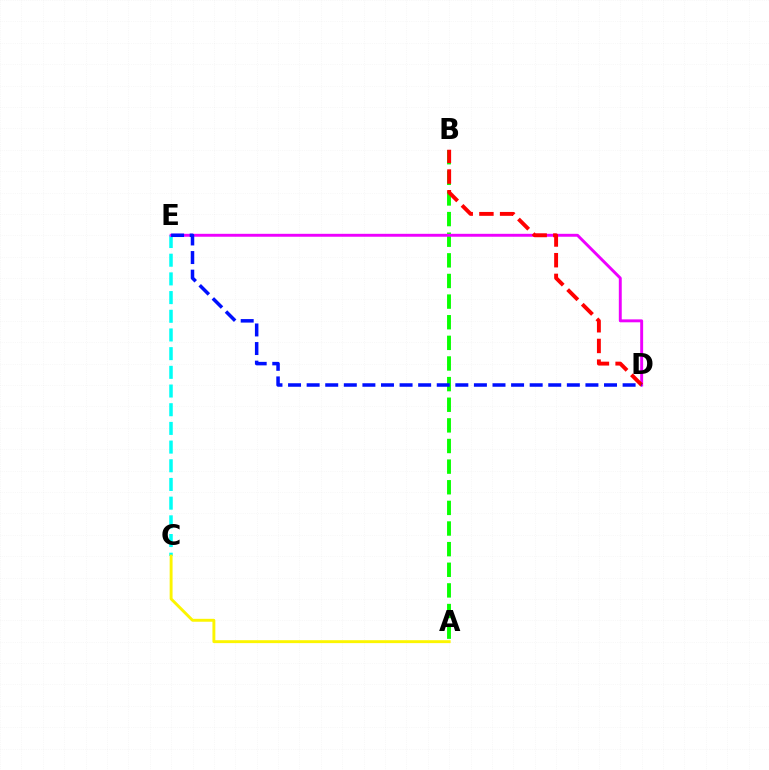{('A', 'B'): [{'color': '#08ff00', 'line_style': 'dashed', 'thickness': 2.8}], ('C', 'E'): [{'color': '#00fff6', 'line_style': 'dashed', 'thickness': 2.54}], ('D', 'E'): [{'color': '#ee00ff', 'line_style': 'solid', 'thickness': 2.11}, {'color': '#0010ff', 'line_style': 'dashed', 'thickness': 2.52}], ('B', 'D'): [{'color': '#ff0000', 'line_style': 'dashed', 'thickness': 2.81}], ('A', 'C'): [{'color': '#fcf500', 'line_style': 'solid', 'thickness': 2.09}]}